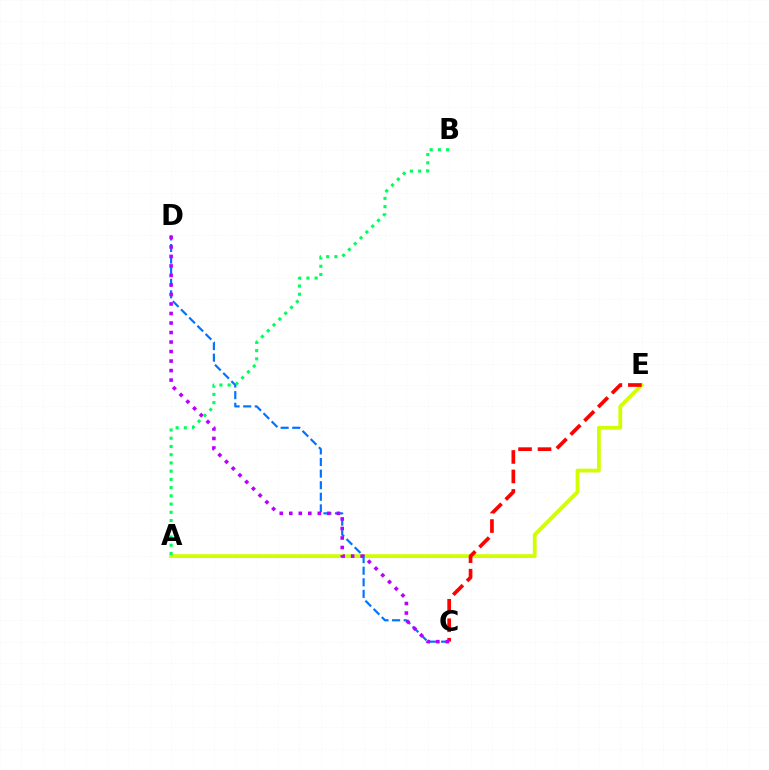{('A', 'E'): [{'color': '#d1ff00', 'line_style': 'solid', 'thickness': 2.73}], ('C', 'D'): [{'color': '#0074ff', 'line_style': 'dashed', 'thickness': 1.57}, {'color': '#b900ff', 'line_style': 'dotted', 'thickness': 2.58}], ('C', 'E'): [{'color': '#ff0000', 'line_style': 'dashed', 'thickness': 2.65}], ('A', 'B'): [{'color': '#00ff5c', 'line_style': 'dotted', 'thickness': 2.24}]}